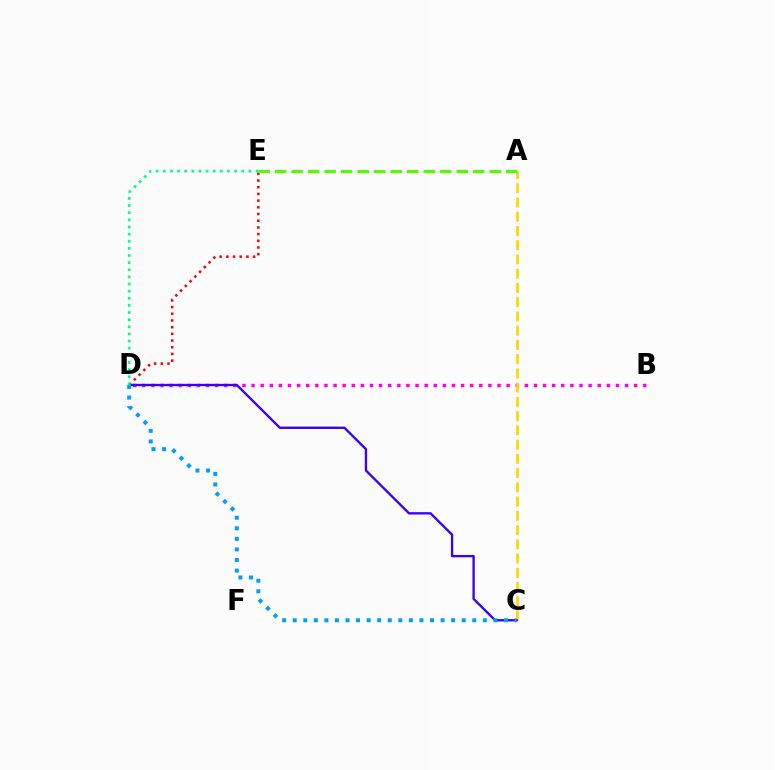{('D', 'E'): [{'color': '#ff0000', 'line_style': 'dotted', 'thickness': 1.82}, {'color': '#00ff86', 'line_style': 'dotted', 'thickness': 1.94}], ('B', 'D'): [{'color': '#ff00ed', 'line_style': 'dotted', 'thickness': 2.47}], ('A', 'C'): [{'color': '#ffd500', 'line_style': 'dashed', 'thickness': 1.93}], ('C', 'D'): [{'color': '#3700ff', 'line_style': 'solid', 'thickness': 1.68}, {'color': '#009eff', 'line_style': 'dotted', 'thickness': 2.87}], ('A', 'E'): [{'color': '#4fff00', 'line_style': 'dashed', 'thickness': 2.24}]}